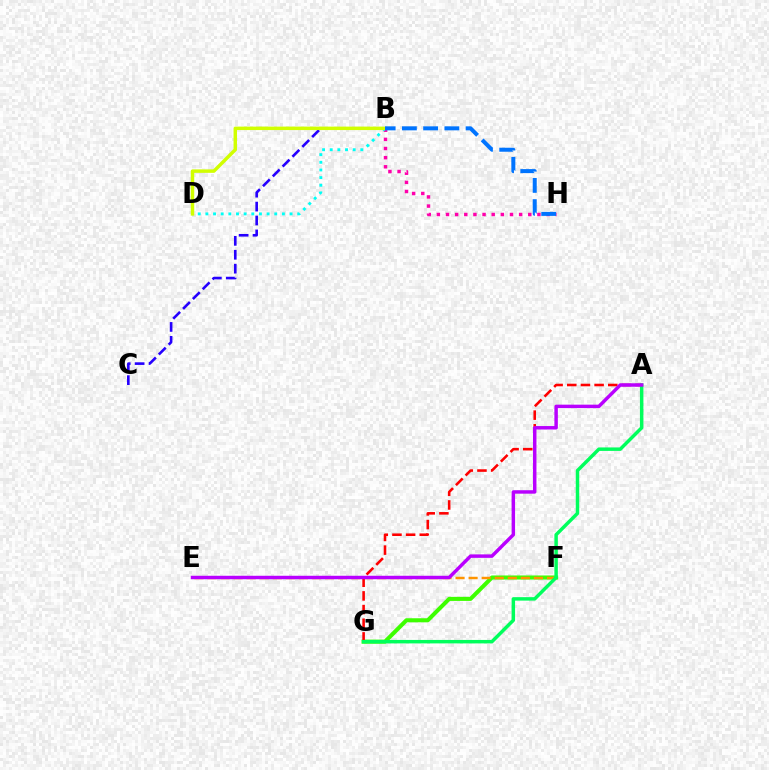{('B', 'C'): [{'color': '#2500ff', 'line_style': 'dashed', 'thickness': 1.89}], ('F', 'G'): [{'color': '#3dff00', 'line_style': 'solid', 'thickness': 2.92}], ('B', 'H'): [{'color': '#ff00ac', 'line_style': 'dotted', 'thickness': 2.48}, {'color': '#0074ff', 'line_style': 'dashed', 'thickness': 2.88}], ('E', 'F'): [{'color': '#ff9400', 'line_style': 'dashed', 'thickness': 1.77}], ('A', 'G'): [{'color': '#ff0000', 'line_style': 'dashed', 'thickness': 1.86}, {'color': '#00ff5c', 'line_style': 'solid', 'thickness': 2.5}], ('A', 'E'): [{'color': '#b900ff', 'line_style': 'solid', 'thickness': 2.49}], ('B', 'D'): [{'color': '#00fff6', 'line_style': 'dotted', 'thickness': 2.08}, {'color': '#d1ff00', 'line_style': 'solid', 'thickness': 2.49}]}